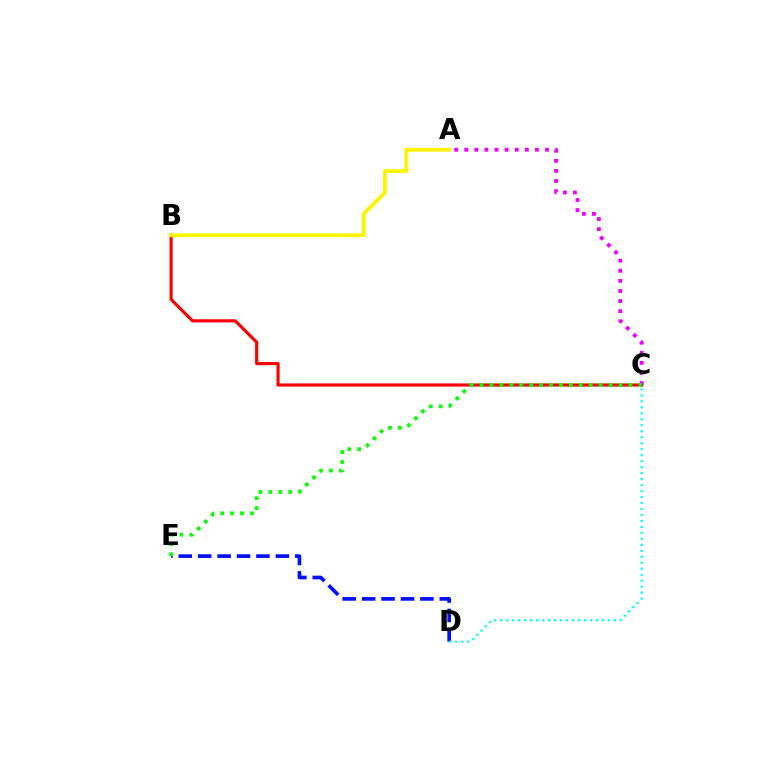{('B', 'C'): [{'color': '#ff0000', 'line_style': 'solid', 'thickness': 2.26}], ('D', 'E'): [{'color': '#0010ff', 'line_style': 'dashed', 'thickness': 2.64}], ('A', 'C'): [{'color': '#ee00ff', 'line_style': 'dotted', 'thickness': 2.74}], ('C', 'D'): [{'color': '#00fff6', 'line_style': 'dotted', 'thickness': 1.62}], ('A', 'B'): [{'color': '#fcf500', 'line_style': 'solid', 'thickness': 2.74}], ('C', 'E'): [{'color': '#08ff00', 'line_style': 'dotted', 'thickness': 2.7}]}